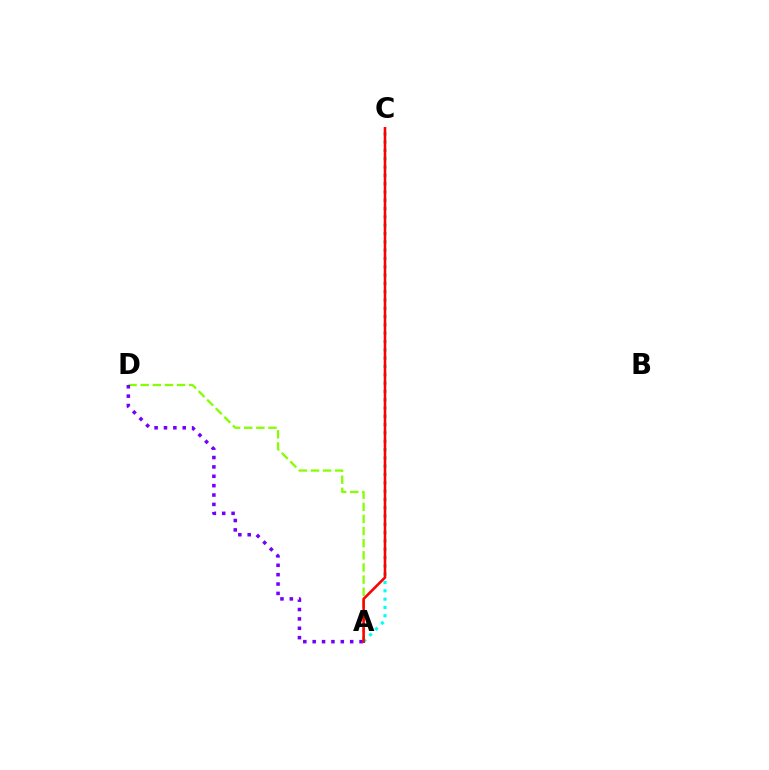{('A', 'C'): [{'color': '#00fff6', 'line_style': 'dotted', 'thickness': 2.26}, {'color': '#ff0000', 'line_style': 'solid', 'thickness': 1.88}], ('A', 'D'): [{'color': '#84ff00', 'line_style': 'dashed', 'thickness': 1.65}, {'color': '#7200ff', 'line_style': 'dotted', 'thickness': 2.55}]}